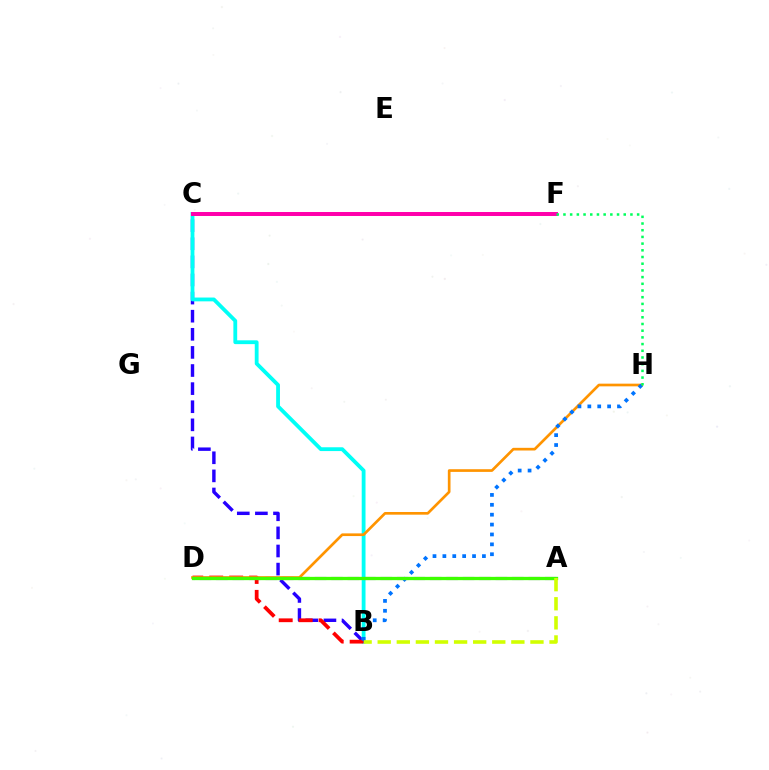{('B', 'C'): [{'color': '#2500ff', 'line_style': 'dashed', 'thickness': 2.46}, {'color': '#00fff6', 'line_style': 'solid', 'thickness': 2.74}], ('B', 'D'): [{'color': '#ff0000', 'line_style': 'dashed', 'thickness': 2.71}], ('D', 'H'): [{'color': '#ff9400', 'line_style': 'solid', 'thickness': 1.93}], ('C', 'F'): [{'color': '#ff00ac', 'line_style': 'solid', 'thickness': 2.86}], ('B', 'H'): [{'color': '#0074ff', 'line_style': 'dotted', 'thickness': 2.69}], ('A', 'D'): [{'color': '#b900ff', 'line_style': 'dashed', 'thickness': 2.23}, {'color': '#3dff00', 'line_style': 'solid', 'thickness': 2.37}], ('A', 'B'): [{'color': '#d1ff00', 'line_style': 'dashed', 'thickness': 2.59}], ('F', 'H'): [{'color': '#00ff5c', 'line_style': 'dotted', 'thickness': 1.82}]}